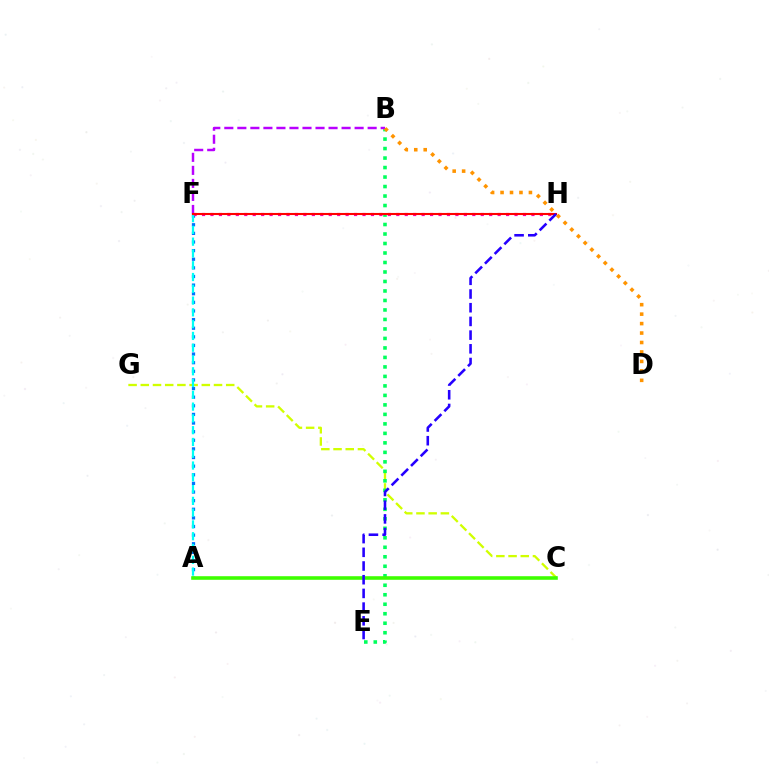{('A', 'F'): [{'color': '#0074ff', 'line_style': 'dotted', 'thickness': 2.34}, {'color': '#00fff6', 'line_style': 'dashed', 'thickness': 1.6}], ('F', 'H'): [{'color': '#ff00ac', 'line_style': 'dotted', 'thickness': 2.29}, {'color': '#ff0000', 'line_style': 'solid', 'thickness': 1.5}], ('C', 'G'): [{'color': '#d1ff00', 'line_style': 'dashed', 'thickness': 1.66}], ('B', 'E'): [{'color': '#00ff5c', 'line_style': 'dotted', 'thickness': 2.58}], ('B', 'F'): [{'color': '#b900ff', 'line_style': 'dashed', 'thickness': 1.77}], ('A', 'C'): [{'color': '#3dff00', 'line_style': 'solid', 'thickness': 2.58}], ('B', 'D'): [{'color': '#ff9400', 'line_style': 'dotted', 'thickness': 2.57}], ('E', 'H'): [{'color': '#2500ff', 'line_style': 'dashed', 'thickness': 1.86}]}